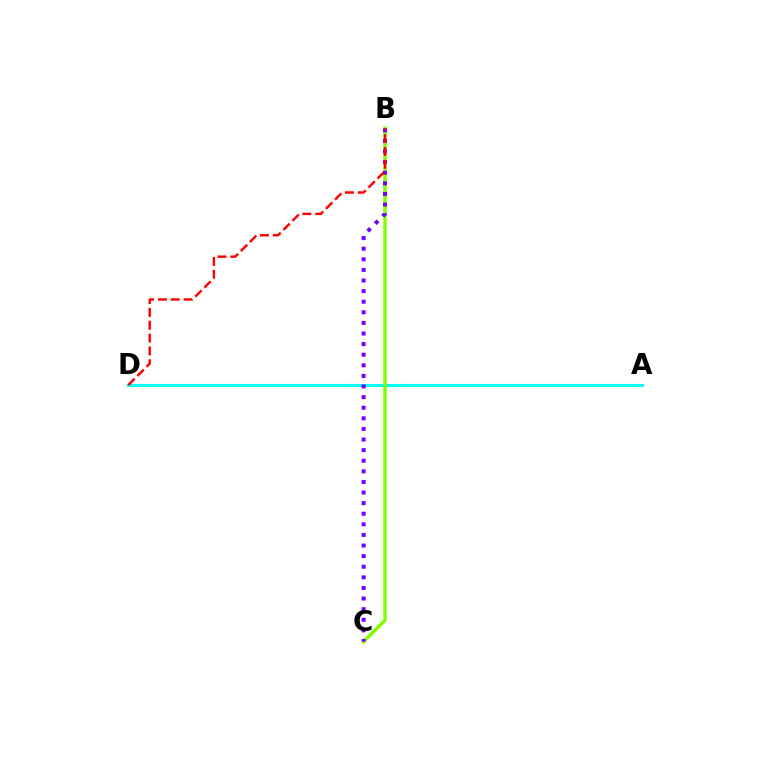{('A', 'D'): [{'color': '#00fff6', 'line_style': 'solid', 'thickness': 2.24}], ('B', 'C'): [{'color': '#84ff00', 'line_style': 'solid', 'thickness': 2.53}, {'color': '#7200ff', 'line_style': 'dotted', 'thickness': 2.88}], ('B', 'D'): [{'color': '#ff0000', 'line_style': 'dashed', 'thickness': 1.74}]}